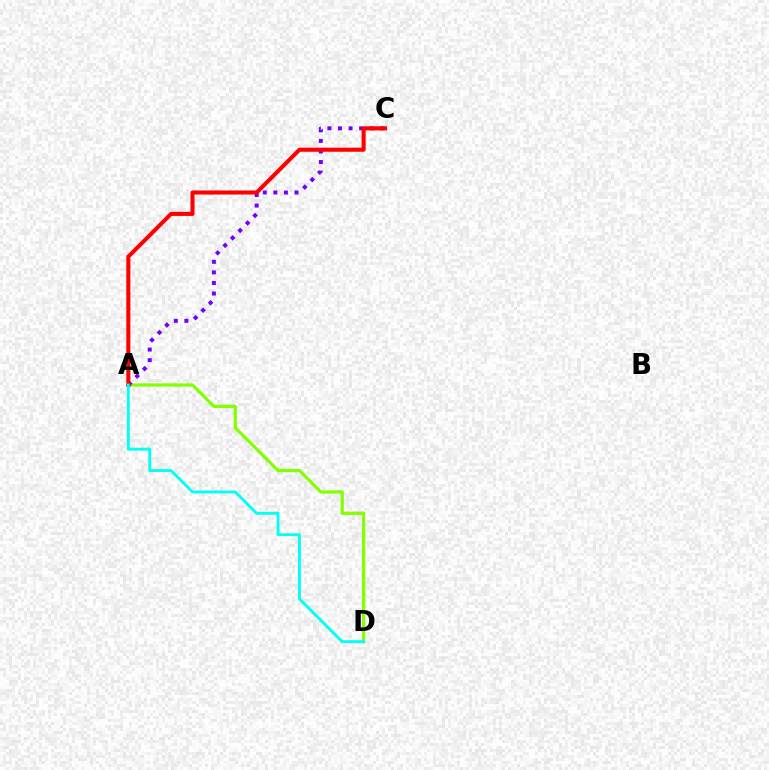{('A', 'D'): [{'color': '#84ff00', 'line_style': 'solid', 'thickness': 2.31}, {'color': '#00fff6', 'line_style': 'solid', 'thickness': 2.06}], ('A', 'C'): [{'color': '#7200ff', 'line_style': 'dotted', 'thickness': 2.87}, {'color': '#ff0000', 'line_style': 'solid', 'thickness': 2.93}]}